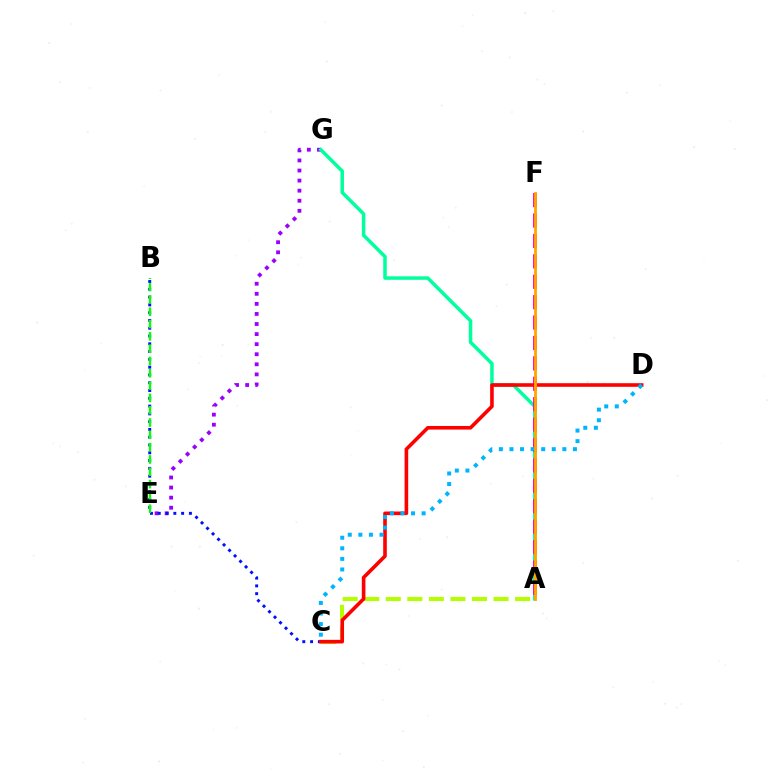{('A', 'C'): [{'color': '#b3ff00', 'line_style': 'dashed', 'thickness': 2.93}], ('E', 'G'): [{'color': '#9b00ff', 'line_style': 'dotted', 'thickness': 2.74}], ('A', 'G'): [{'color': '#00ff9d', 'line_style': 'solid', 'thickness': 2.51}], ('A', 'F'): [{'color': '#ff00bd', 'line_style': 'dashed', 'thickness': 2.77}, {'color': '#ffa500', 'line_style': 'solid', 'thickness': 2.02}], ('B', 'C'): [{'color': '#0010ff', 'line_style': 'dotted', 'thickness': 2.12}], ('B', 'E'): [{'color': '#08ff00', 'line_style': 'dashed', 'thickness': 1.67}], ('C', 'D'): [{'color': '#ff0000', 'line_style': 'solid', 'thickness': 2.6}, {'color': '#00b5ff', 'line_style': 'dotted', 'thickness': 2.87}]}